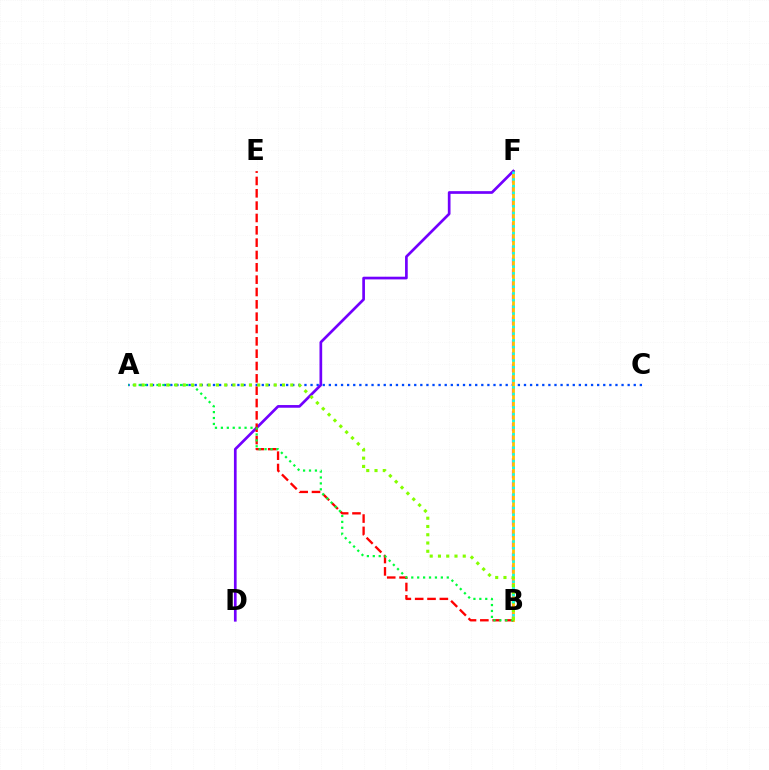{('A', 'C'): [{'color': '#004bff', 'line_style': 'dotted', 'thickness': 1.66}], ('B', 'F'): [{'color': '#ff00cf', 'line_style': 'dashed', 'thickness': 1.6}, {'color': '#ffbd00', 'line_style': 'solid', 'thickness': 2.02}, {'color': '#00fff6', 'line_style': 'dotted', 'thickness': 1.82}], ('D', 'F'): [{'color': '#7200ff', 'line_style': 'solid', 'thickness': 1.94}], ('B', 'E'): [{'color': '#ff0000', 'line_style': 'dashed', 'thickness': 1.68}], ('A', 'B'): [{'color': '#00ff39', 'line_style': 'dotted', 'thickness': 1.61}, {'color': '#84ff00', 'line_style': 'dotted', 'thickness': 2.25}]}